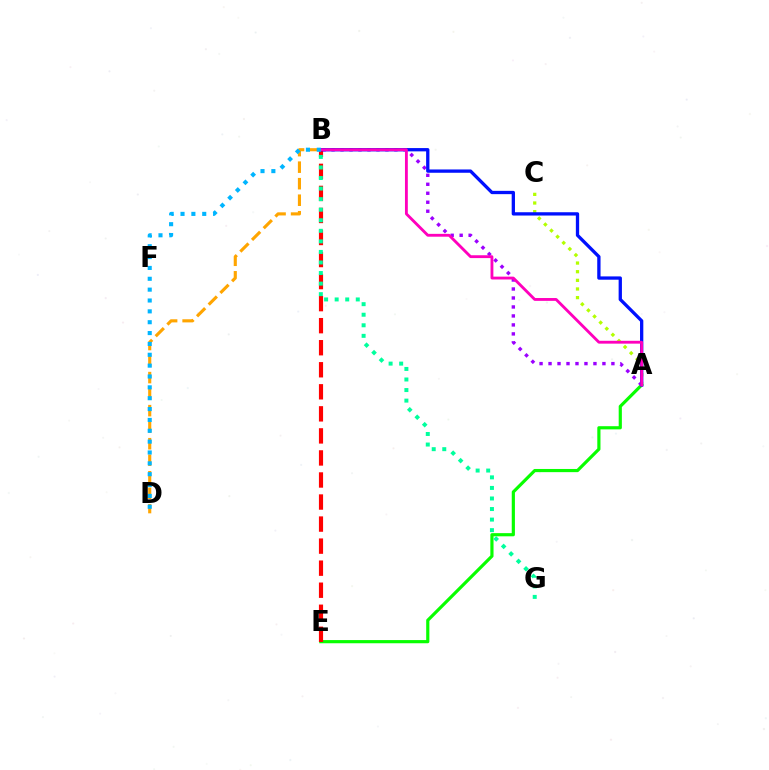{('A', 'E'): [{'color': '#08ff00', 'line_style': 'solid', 'thickness': 2.29}], ('A', 'B'): [{'color': '#9b00ff', 'line_style': 'dotted', 'thickness': 2.44}, {'color': '#0010ff', 'line_style': 'solid', 'thickness': 2.37}, {'color': '#ff00bd', 'line_style': 'solid', 'thickness': 2.05}], ('B', 'E'): [{'color': '#ff0000', 'line_style': 'dashed', 'thickness': 2.99}], ('A', 'C'): [{'color': '#b3ff00', 'line_style': 'dotted', 'thickness': 2.35}], ('B', 'D'): [{'color': '#ffa500', 'line_style': 'dashed', 'thickness': 2.25}, {'color': '#00b5ff', 'line_style': 'dotted', 'thickness': 2.95}], ('B', 'G'): [{'color': '#00ff9d', 'line_style': 'dotted', 'thickness': 2.87}]}